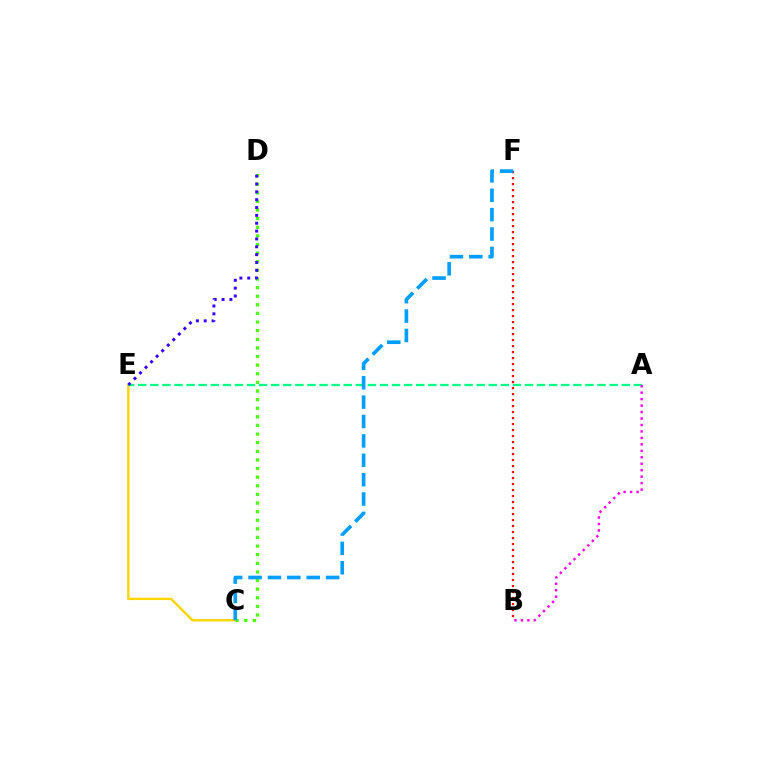{('C', 'E'): [{'color': '#ffd500', 'line_style': 'solid', 'thickness': 1.69}], ('C', 'D'): [{'color': '#4fff00', 'line_style': 'dotted', 'thickness': 2.34}], ('A', 'E'): [{'color': '#00ff86', 'line_style': 'dashed', 'thickness': 1.64}], ('A', 'B'): [{'color': '#ff00ed', 'line_style': 'dotted', 'thickness': 1.76}], ('B', 'F'): [{'color': '#ff0000', 'line_style': 'dotted', 'thickness': 1.63}], ('C', 'F'): [{'color': '#009eff', 'line_style': 'dashed', 'thickness': 2.63}], ('D', 'E'): [{'color': '#3700ff', 'line_style': 'dotted', 'thickness': 2.13}]}